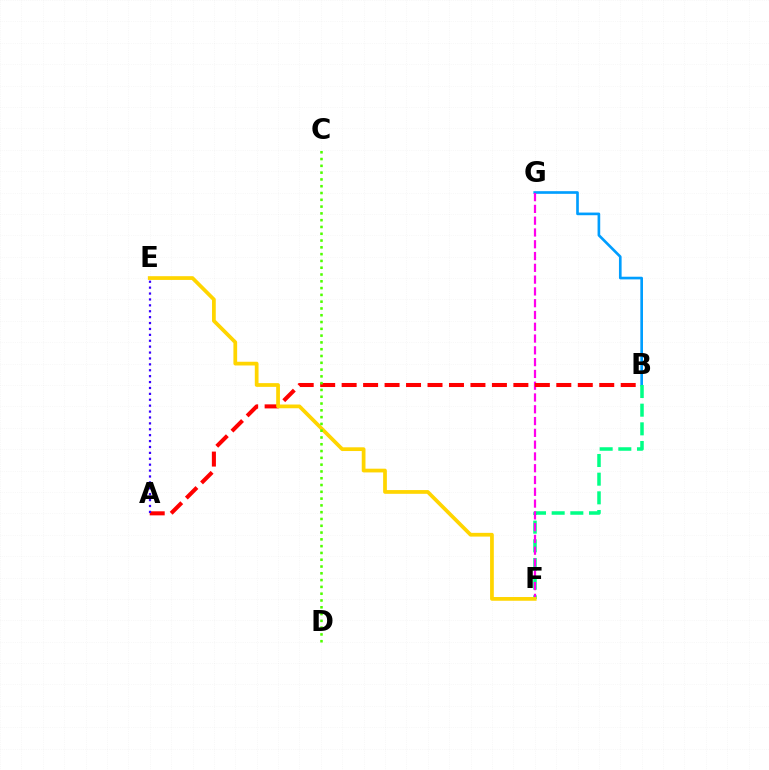{('B', 'G'): [{'color': '#009eff', 'line_style': 'solid', 'thickness': 1.91}], ('B', 'F'): [{'color': '#00ff86', 'line_style': 'dashed', 'thickness': 2.54}], ('F', 'G'): [{'color': '#ff00ed', 'line_style': 'dashed', 'thickness': 1.6}], ('A', 'B'): [{'color': '#ff0000', 'line_style': 'dashed', 'thickness': 2.92}], ('A', 'E'): [{'color': '#3700ff', 'line_style': 'dotted', 'thickness': 1.6}], ('E', 'F'): [{'color': '#ffd500', 'line_style': 'solid', 'thickness': 2.69}], ('C', 'D'): [{'color': '#4fff00', 'line_style': 'dotted', 'thickness': 1.85}]}